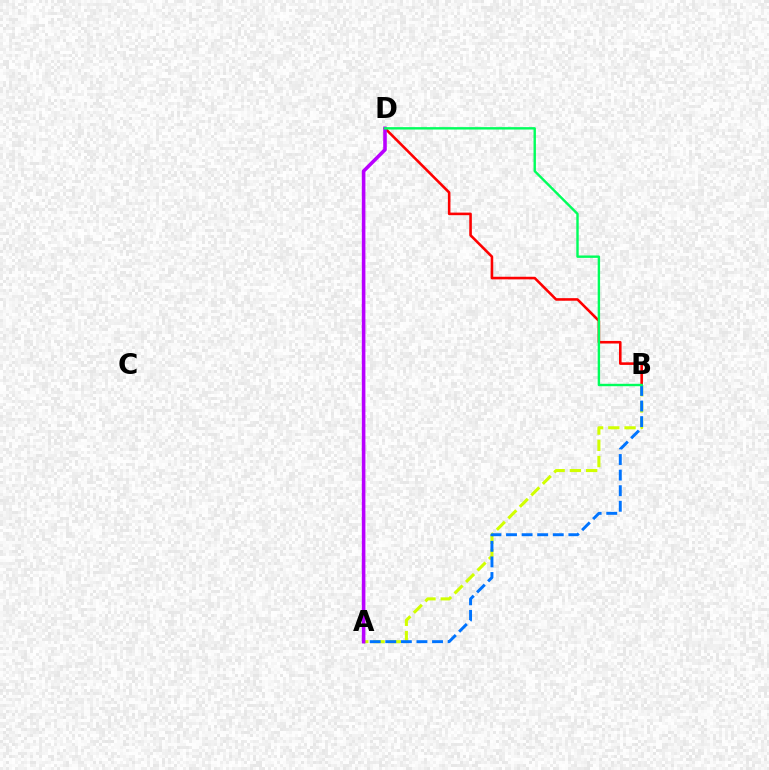{('B', 'D'): [{'color': '#ff0000', 'line_style': 'solid', 'thickness': 1.86}, {'color': '#00ff5c', 'line_style': 'solid', 'thickness': 1.73}], ('A', 'B'): [{'color': '#d1ff00', 'line_style': 'dashed', 'thickness': 2.21}, {'color': '#0074ff', 'line_style': 'dashed', 'thickness': 2.12}], ('A', 'D'): [{'color': '#b900ff', 'line_style': 'solid', 'thickness': 2.57}]}